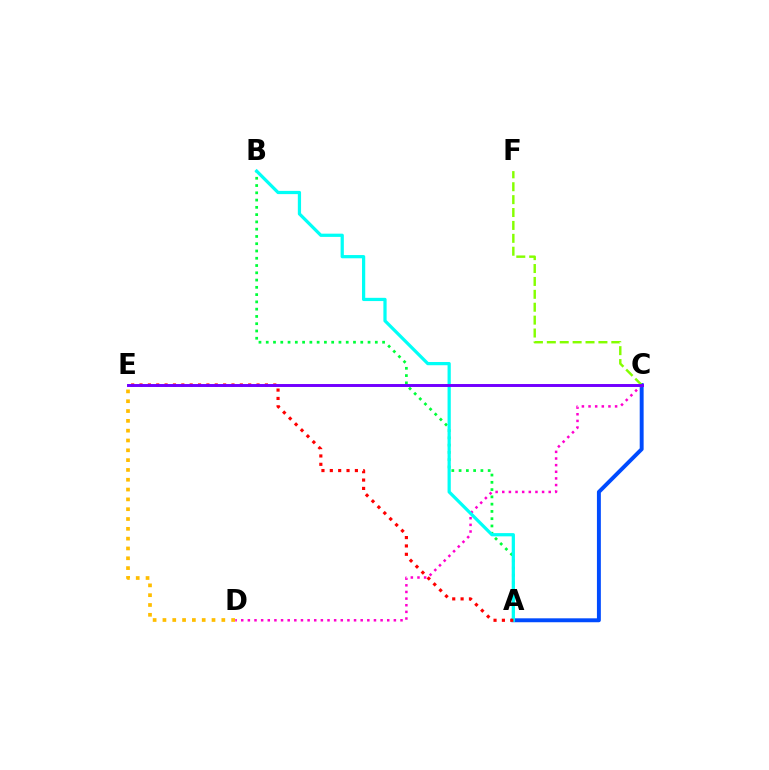{('A', 'C'): [{'color': '#004bff', 'line_style': 'solid', 'thickness': 2.82}], ('C', 'F'): [{'color': '#84ff00', 'line_style': 'dashed', 'thickness': 1.75}], ('A', 'B'): [{'color': '#00ff39', 'line_style': 'dotted', 'thickness': 1.98}, {'color': '#00fff6', 'line_style': 'solid', 'thickness': 2.33}], ('D', 'E'): [{'color': '#ffbd00', 'line_style': 'dotted', 'thickness': 2.67}], ('C', 'D'): [{'color': '#ff00cf', 'line_style': 'dotted', 'thickness': 1.8}], ('A', 'E'): [{'color': '#ff0000', 'line_style': 'dotted', 'thickness': 2.27}], ('C', 'E'): [{'color': '#7200ff', 'line_style': 'solid', 'thickness': 2.12}]}